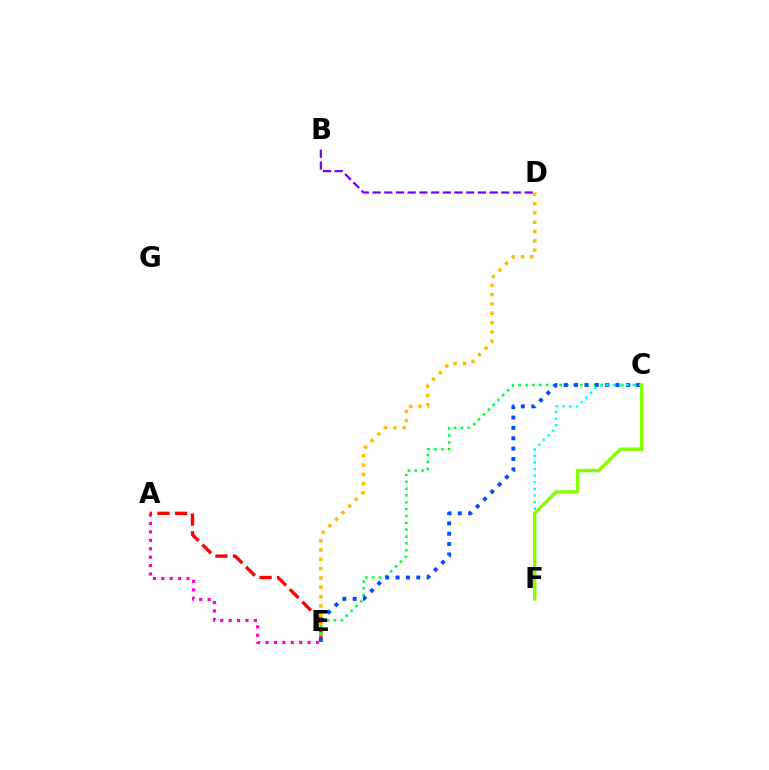{('A', 'E'): [{'color': '#ff00cf', 'line_style': 'dotted', 'thickness': 2.29}, {'color': '#ff0000', 'line_style': 'dashed', 'thickness': 2.4}], ('D', 'E'): [{'color': '#ffbd00', 'line_style': 'dotted', 'thickness': 2.53}], ('C', 'E'): [{'color': '#00ff39', 'line_style': 'dotted', 'thickness': 1.86}, {'color': '#004bff', 'line_style': 'dotted', 'thickness': 2.81}], ('C', 'F'): [{'color': '#00fff6', 'line_style': 'dotted', 'thickness': 1.79}, {'color': '#84ff00', 'line_style': 'solid', 'thickness': 2.46}], ('B', 'D'): [{'color': '#7200ff', 'line_style': 'dashed', 'thickness': 1.59}]}